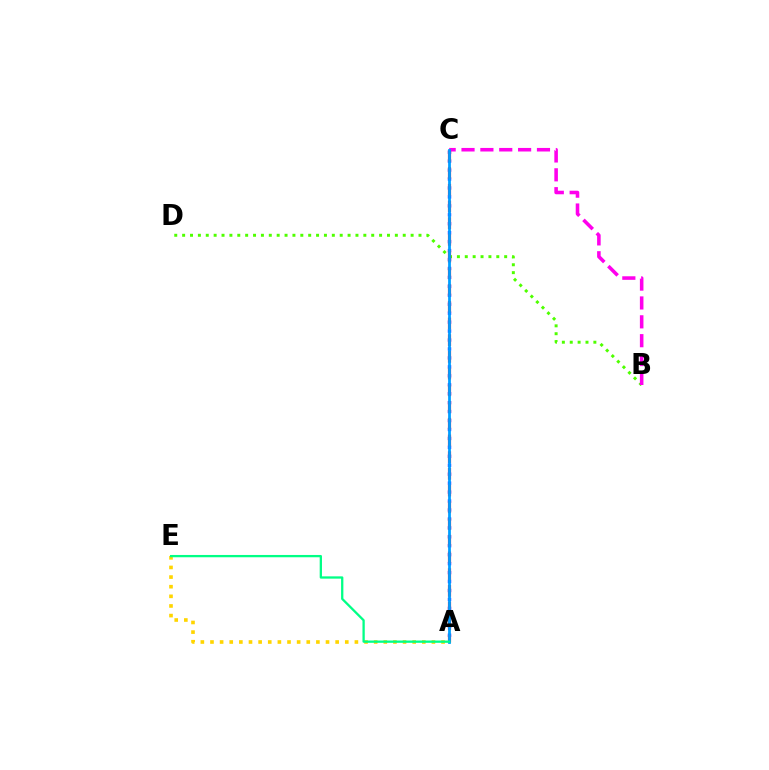{('B', 'D'): [{'color': '#4fff00', 'line_style': 'dotted', 'thickness': 2.14}], ('A', 'C'): [{'color': '#3700ff', 'line_style': 'dotted', 'thickness': 2.43}, {'color': '#ff0000', 'line_style': 'dashed', 'thickness': 2.27}, {'color': '#009eff', 'line_style': 'solid', 'thickness': 2.0}], ('A', 'E'): [{'color': '#ffd500', 'line_style': 'dotted', 'thickness': 2.62}, {'color': '#00ff86', 'line_style': 'solid', 'thickness': 1.65}], ('B', 'C'): [{'color': '#ff00ed', 'line_style': 'dashed', 'thickness': 2.56}]}